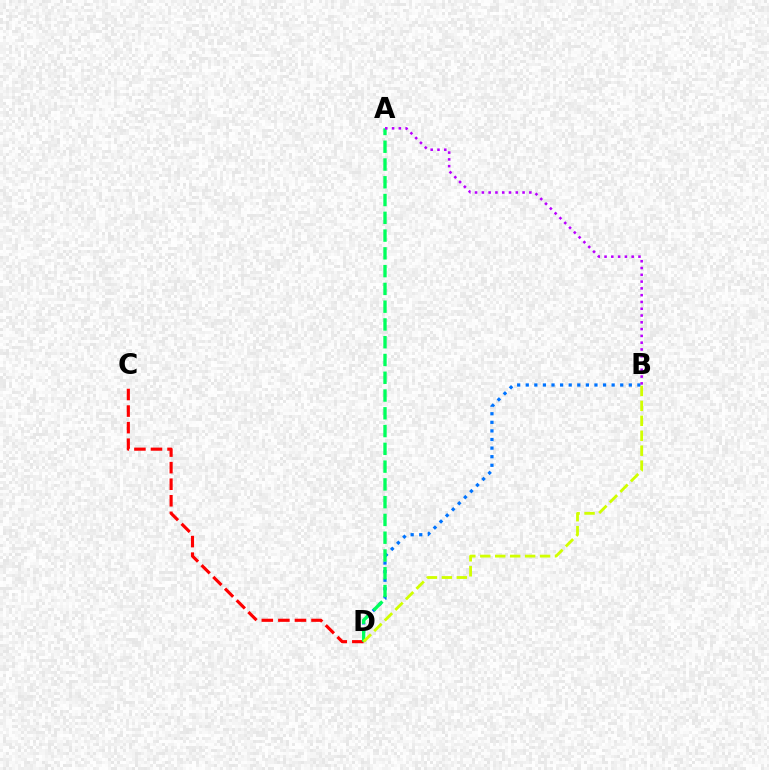{('B', 'D'): [{'color': '#0074ff', 'line_style': 'dotted', 'thickness': 2.33}, {'color': '#d1ff00', 'line_style': 'dashed', 'thickness': 2.03}], ('C', 'D'): [{'color': '#ff0000', 'line_style': 'dashed', 'thickness': 2.25}], ('A', 'D'): [{'color': '#00ff5c', 'line_style': 'dashed', 'thickness': 2.41}], ('A', 'B'): [{'color': '#b900ff', 'line_style': 'dotted', 'thickness': 1.84}]}